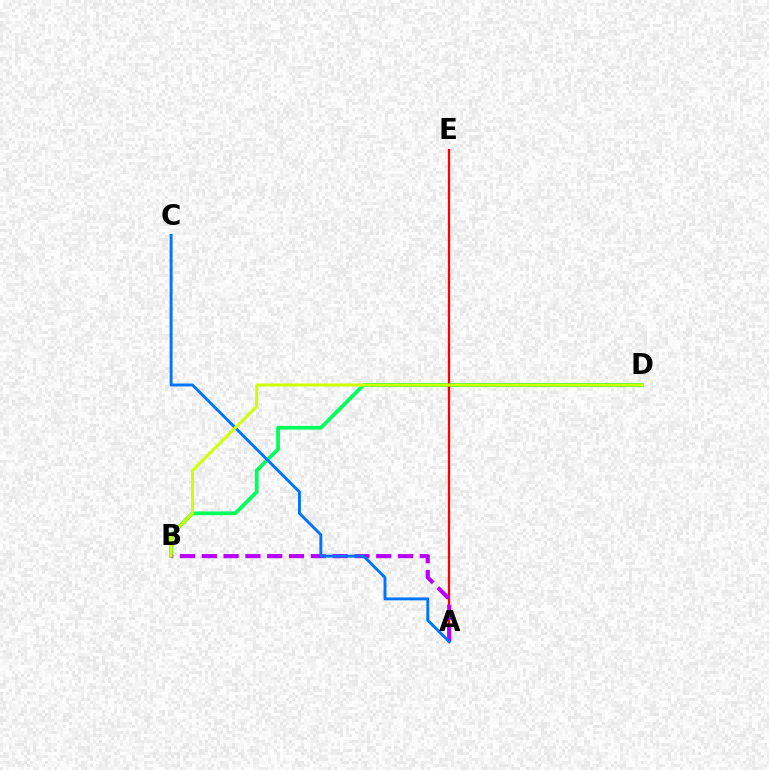{('B', 'D'): [{'color': '#00ff5c', 'line_style': 'solid', 'thickness': 2.71}, {'color': '#d1ff00', 'line_style': 'solid', 'thickness': 2.15}], ('A', 'E'): [{'color': '#ff0000', 'line_style': 'solid', 'thickness': 1.64}], ('A', 'B'): [{'color': '#b900ff', 'line_style': 'dashed', 'thickness': 2.96}], ('A', 'C'): [{'color': '#0074ff', 'line_style': 'solid', 'thickness': 2.1}]}